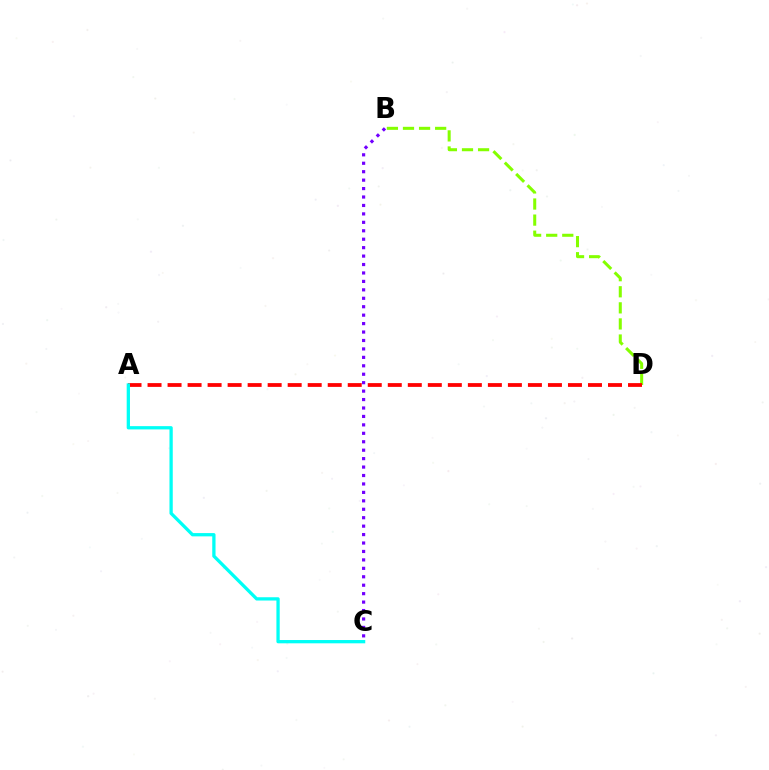{('B', 'D'): [{'color': '#84ff00', 'line_style': 'dashed', 'thickness': 2.18}], ('B', 'C'): [{'color': '#7200ff', 'line_style': 'dotted', 'thickness': 2.29}], ('A', 'D'): [{'color': '#ff0000', 'line_style': 'dashed', 'thickness': 2.72}], ('A', 'C'): [{'color': '#00fff6', 'line_style': 'solid', 'thickness': 2.36}]}